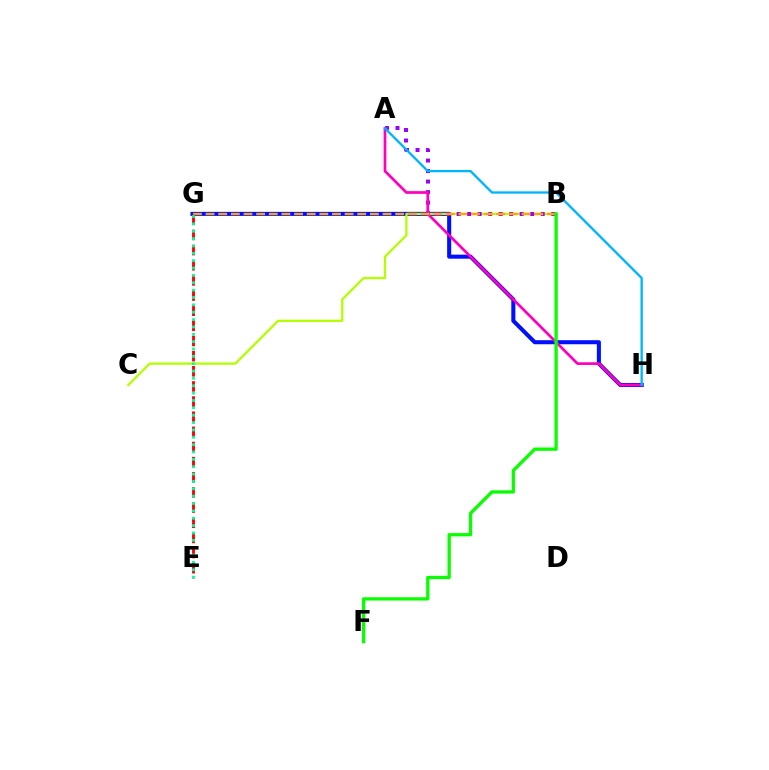{('G', 'H'): [{'color': '#0010ff', 'line_style': 'solid', 'thickness': 2.93}], ('B', 'C'): [{'color': '#b3ff00', 'line_style': 'solid', 'thickness': 1.63}], ('A', 'B'): [{'color': '#9b00ff', 'line_style': 'dotted', 'thickness': 2.86}], ('A', 'H'): [{'color': '#ff00bd', 'line_style': 'solid', 'thickness': 1.96}, {'color': '#00b5ff', 'line_style': 'solid', 'thickness': 1.67}], ('B', 'G'): [{'color': '#ffa500', 'line_style': 'dashed', 'thickness': 1.72}], ('E', 'G'): [{'color': '#ff0000', 'line_style': 'dashed', 'thickness': 2.06}, {'color': '#00ff9d', 'line_style': 'dotted', 'thickness': 2.0}], ('B', 'F'): [{'color': '#08ff00', 'line_style': 'solid', 'thickness': 2.36}]}